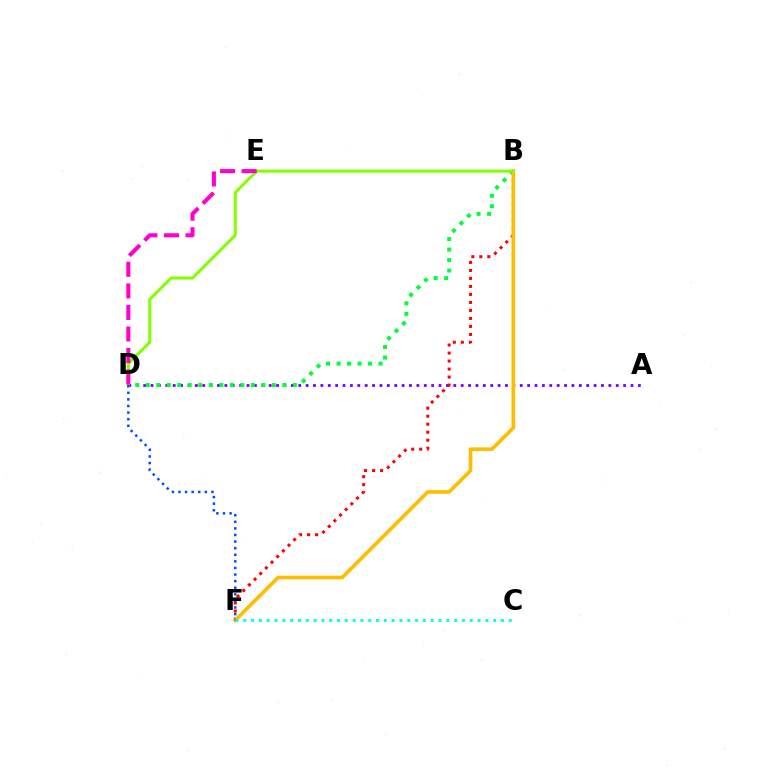{('A', 'D'): [{'color': '#7200ff', 'line_style': 'dotted', 'thickness': 2.01}], ('B', 'D'): [{'color': '#00ff39', 'line_style': 'dotted', 'thickness': 2.85}, {'color': '#84ff00', 'line_style': 'solid', 'thickness': 2.19}], ('B', 'F'): [{'color': '#ff0000', 'line_style': 'dotted', 'thickness': 2.17}, {'color': '#ffbd00', 'line_style': 'solid', 'thickness': 2.62}], ('D', 'F'): [{'color': '#004bff', 'line_style': 'dotted', 'thickness': 1.79}], ('C', 'F'): [{'color': '#00fff6', 'line_style': 'dotted', 'thickness': 2.12}], ('D', 'E'): [{'color': '#ff00cf', 'line_style': 'dashed', 'thickness': 2.93}]}